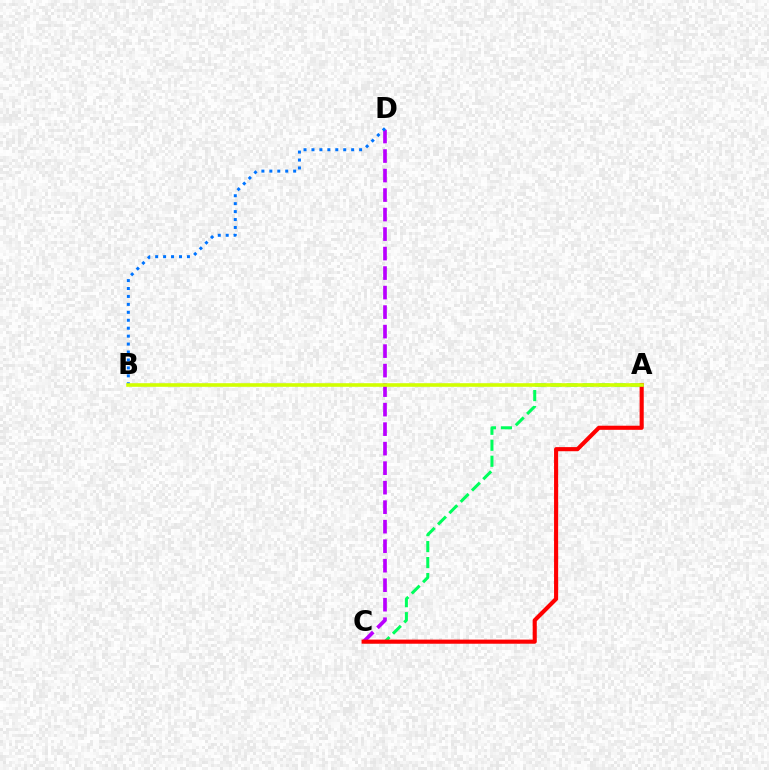{('A', 'C'): [{'color': '#00ff5c', 'line_style': 'dashed', 'thickness': 2.17}, {'color': '#ff0000', 'line_style': 'solid', 'thickness': 2.96}], ('C', 'D'): [{'color': '#b900ff', 'line_style': 'dashed', 'thickness': 2.65}], ('B', 'D'): [{'color': '#0074ff', 'line_style': 'dotted', 'thickness': 2.16}], ('A', 'B'): [{'color': '#d1ff00', 'line_style': 'solid', 'thickness': 2.6}]}